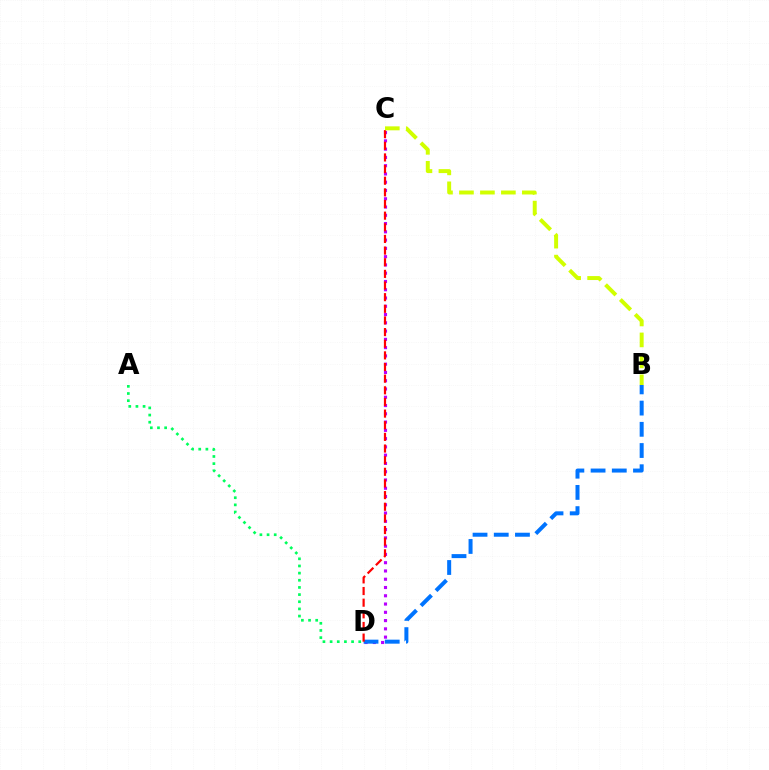{('A', 'D'): [{'color': '#00ff5c', 'line_style': 'dotted', 'thickness': 1.94}], ('C', 'D'): [{'color': '#b900ff', 'line_style': 'dotted', 'thickness': 2.25}, {'color': '#ff0000', 'line_style': 'dashed', 'thickness': 1.58}], ('B', 'D'): [{'color': '#0074ff', 'line_style': 'dashed', 'thickness': 2.88}], ('B', 'C'): [{'color': '#d1ff00', 'line_style': 'dashed', 'thickness': 2.85}]}